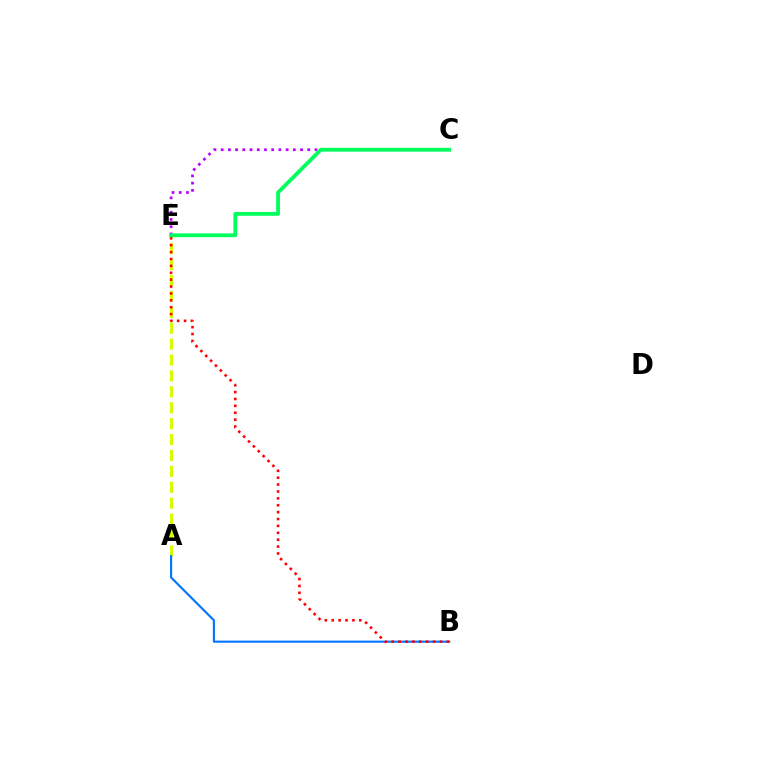{('A', 'E'): [{'color': '#d1ff00', 'line_style': 'dashed', 'thickness': 2.16}], ('A', 'B'): [{'color': '#0074ff', 'line_style': 'solid', 'thickness': 1.53}], ('C', 'E'): [{'color': '#b900ff', 'line_style': 'dotted', 'thickness': 1.96}, {'color': '#00ff5c', 'line_style': 'solid', 'thickness': 2.73}], ('B', 'E'): [{'color': '#ff0000', 'line_style': 'dotted', 'thickness': 1.87}]}